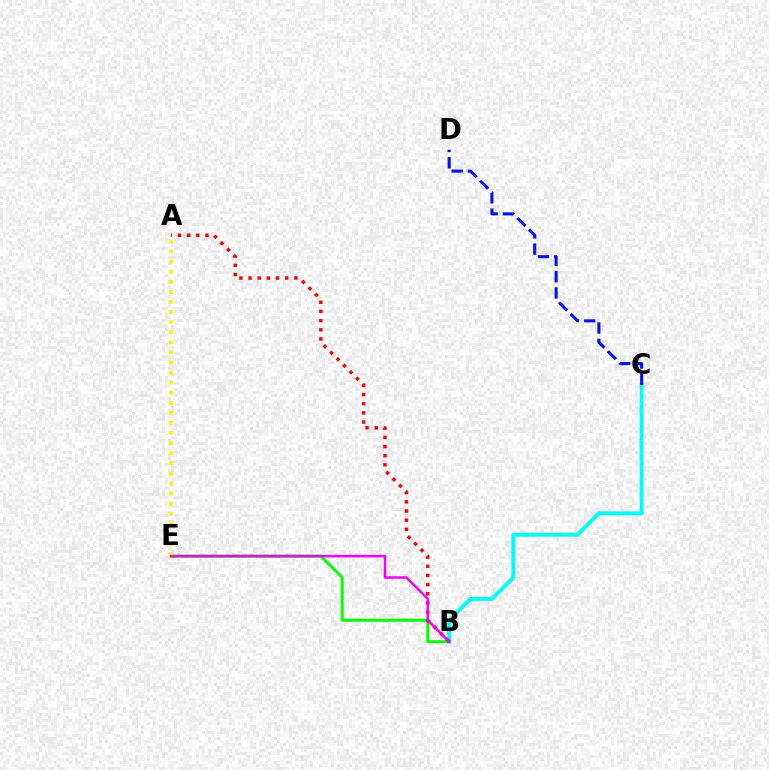{('B', 'C'): [{'color': '#00fff6', 'line_style': 'solid', 'thickness': 2.83}], ('B', 'E'): [{'color': '#08ff00', 'line_style': 'solid', 'thickness': 2.13}, {'color': '#ee00ff', 'line_style': 'solid', 'thickness': 1.8}], ('A', 'E'): [{'color': '#fcf500', 'line_style': 'dotted', 'thickness': 2.74}], ('A', 'B'): [{'color': '#ff0000', 'line_style': 'dotted', 'thickness': 2.49}], ('C', 'D'): [{'color': '#0010ff', 'line_style': 'dashed', 'thickness': 2.22}]}